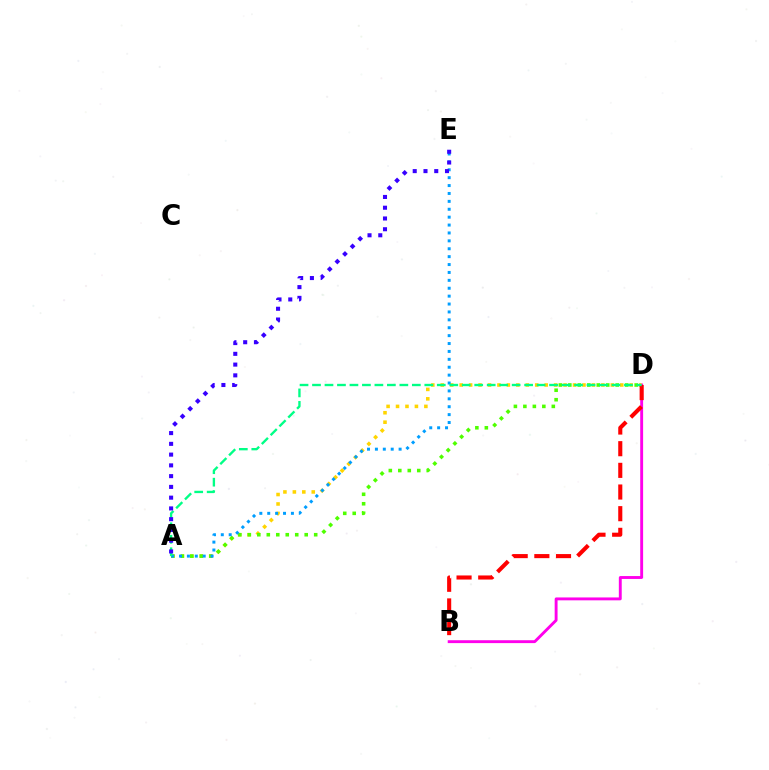{('B', 'D'): [{'color': '#ff00ed', 'line_style': 'solid', 'thickness': 2.08}, {'color': '#ff0000', 'line_style': 'dashed', 'thickness': 2.94}], ('A', 'D'): [{'color': '#ffd500', 'line_style': 'dotted', 'thickness': 2.57}, {'color': '#4fff00', 'line_style': 'dotted', 'thickness': 2.58}, {'color': '#00ff86', 'line_style': 'dashed', 'thickness': 1.7}], ('A', 'E'): [{'color': '#009eff', 'line_style': 'dotted', 'thickness': 2.15}, {'color': '#3700ff', 'line_style': 'dotted', 'thickness': 2.92}]}